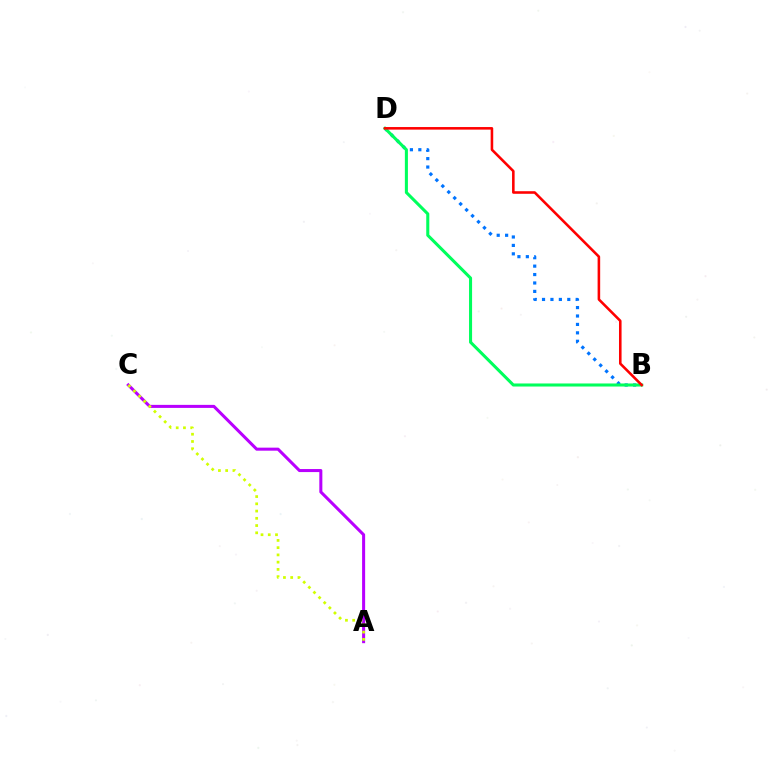{('B', 'D'): [{'color': '#0074ff', 'line_style': 'dotted', 'thickness': 2.29}, {'color': '#00ff5c', 'line_style': 'solid', 'thickness': 2.2}, {'color': '#ff0000', 'line_style': 'solid', 'thickness': 1.85}], ('A', 'C'): [{'color': '#b900ff', 'line_style': 'solid', 'thickness': 2.19}, {'color': '#d1ff00', 'line_style': 'dotted', 'thickness': 1.97}]}